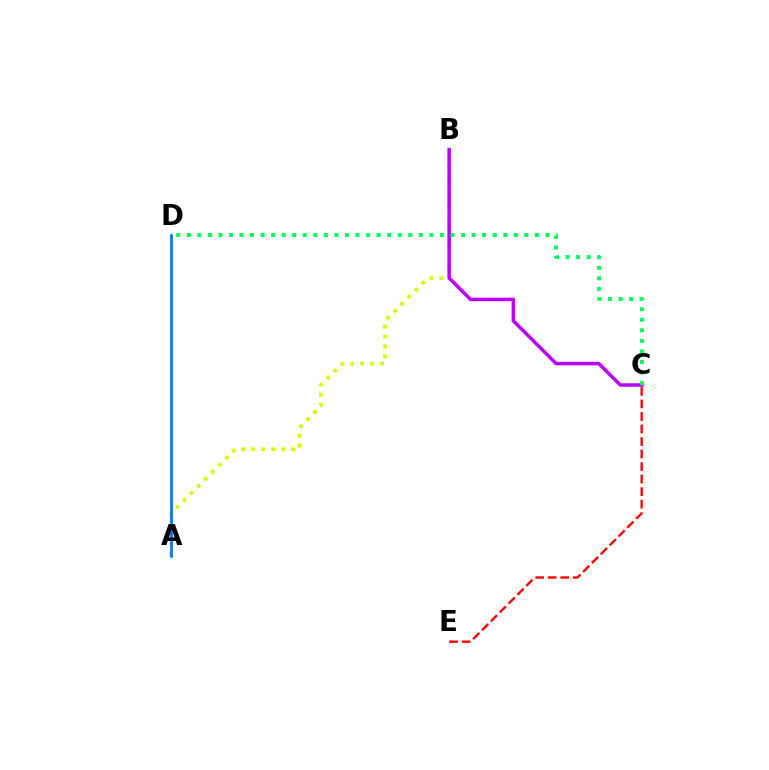{('C', 'E'): [{'color': '#ff0000', 'line_style': 'dashed', 'thickness': 1.7}], ('A', 'B'): [{'color': '#d1ff00', 'line_style': 'dotted', 'thickness': 2.71}], ('B', 'C'): [{'color': '#b900ff', 'line_style': 'solid', 'thickness': 2.53}], ('A', 'D'): [{'color': '#0074ff', 'line_style': 'solid', 'thickness': 1.92}], ('C', 'D'): [{'color': '#00ff5c', 'line_style': 'dotted', 'thickness': 2.87}]}